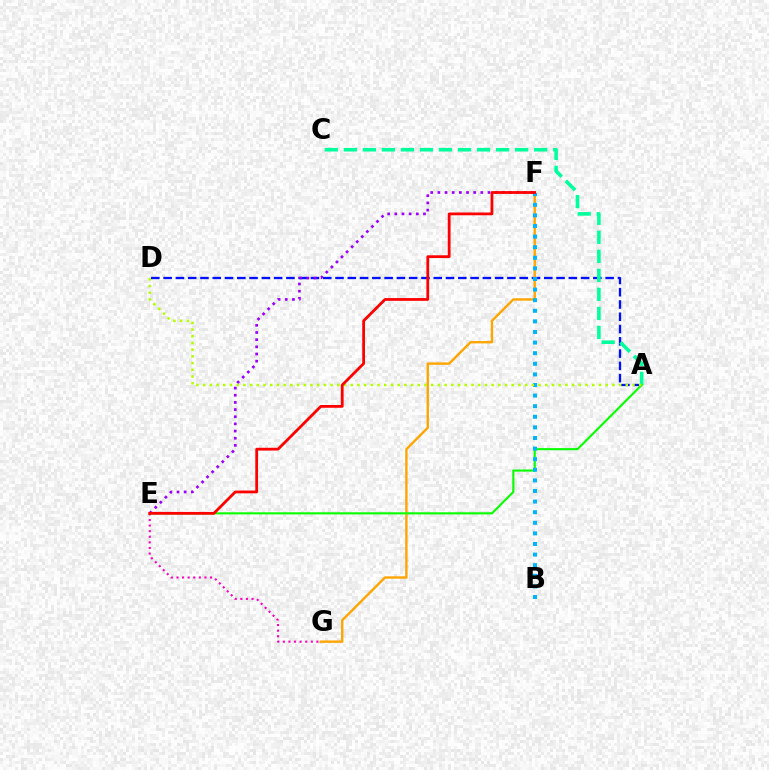{('A', 'D'): [{'color': '#0010ff', 'line_style': 'dashed', 'thickness': 1.67}, {'color': '#b3ff00', 'line_style': 'dotted', 'thickness': 1.82}], ('E', 'G'): [{'color': '#ff00bd', 'line_style': 'dotted', 'thickness': 1.52}], ('F', 'G'): [{'color': '#ffa500', 'line_style': 'solid', 'thickness': 1.71}], ('A', 'C'): [{'color': '#00ff9d', 'line_style': 'dashed', 'thickness': 2.59}], ('E', 'F'): [{'color': '#9b00ff', 'line_style': 'dotted', 'thickness': 1.95}, {'color': '#ff0000', 'line_style': 'solid', 'thickness': 2.0}], ('A', 'E'): [{'color': '#08ff00', 'line_style': 'solid', 'thickness': 1.52}], ('B', 'F'): [{'color': '#00b5ff', 'line_style': 'dotted', 'thickness': 2.88}]}